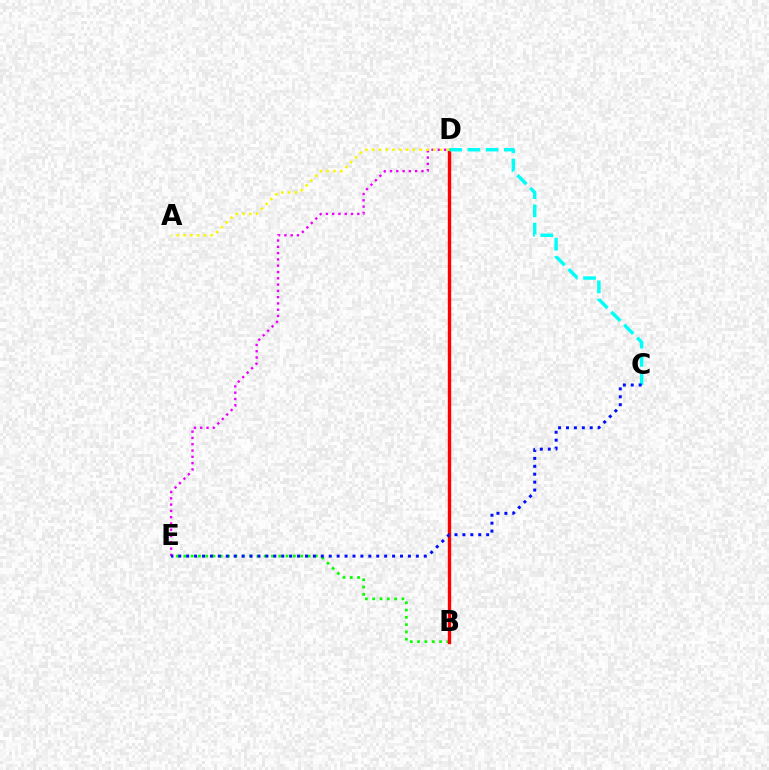{('B', 'E'): [{'color': '#08ff00', 'line_style': 'dotted', 'thickness': 1.98}], ('B', 'D'): [{'color': '#ff0000', 'line_style': 'solid', 'thickness': 2.42}], ('D', 'E'): [{'color': '#ee00ff', 'line_style': 'dotted', 'thickness': 1.71}], ('C', 'D'): [{'color': '#00fff6', 'line_style': 'dashed', 'thickness': 2.48}], ('C', 'E'): [{'color': '#0010ff', 'line_style': 'dotted', 'thickness': 2.15}], ('A', 'D'): [{'color': '#fcf500', 'line_style': 'dotted', 'thickness': 1.84}]}